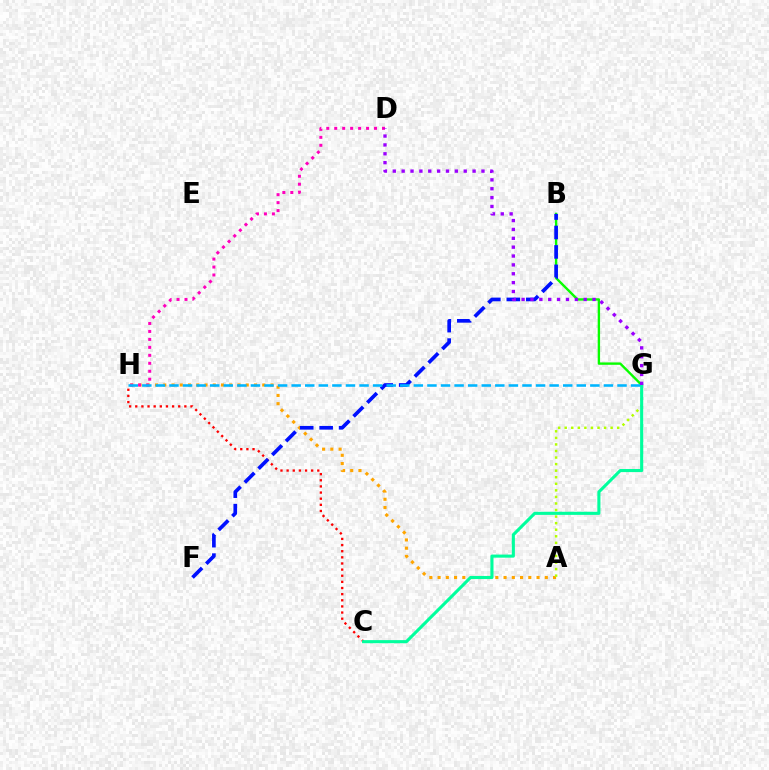{('A', 'H'): [{'color': '#ffa500', 'line_style': 'dotted', 'thickness': 2.24}], ('A', 'G'): [{'color': '#b3ff00', 'line_style': 'dotted', 'thickness': 1.78}], ('C', 'H'): [{'color': '#ff0000', 'line_style': 'dotted', 'thickness': 1.67}], ('B', 'G'): [{'color': '#08ff00', 'line_style': 'solid', 'thickness': 1.71}], ('D', 'H'): [{'color': '#ff00bd', 'line_style': 'dotted', 'thickness': 2.16}], ('C', 'G'): [{'color': '#00ff9d', 'line_style': 'solid', 'thickness': 2.23}], ('B', 'F'): [{'color': '#0010ff', 'line_style': 'dashed', 'thickness': 2.64}], ('G', 'H'): [{'color': '#00b5ff', 'line_style': 'dashed', 'thickness': 1.84}], ('D', 'G'): [{'color': '#9b00ff', 'line_style': 'dotted', 'thickness': 2.41}]}